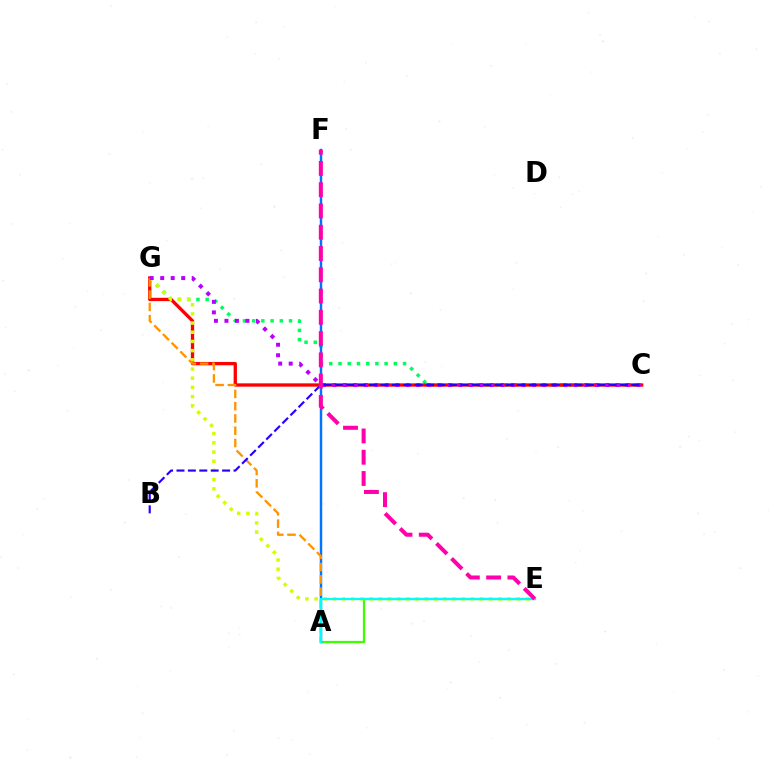{('A', 'E'): [{'color': '#3dff00', 'line_style': 'solid', 'thickness': 1.63}, {'color': '#00fff6', 'line_style': 'solid', 'thickness': 1.56}], ('C', 'G'): [{'color': '#00ff5c', 'line_style': 'dotted', 'thickness': 2.51}, {'color': '#ff0000', 'line_style': 'solid', 'thickness': 2.38}, {'color': '#b900ff', 'line_style': 'dotted', 'thickness': 2.85}], ('E', 'G'): [{'color': '#d1ff00', 'line_style': 'dotted', 'thickness': 2.5}], ('A', 'F'): [{'color': '#0074ff', 'line_style': 'solid', 'thickness': 1.77}], ('A', 'G'): [{'color': '#ff9400', 'line_style': 'dashed', 'thickness': 1.67}], ('B', 'C'): [{'color': '#2500ff', 'line_style': 'dashed', 'thickness': 1.55}], ('E', 'F'): [{'color': '#ff00ac', 'line_style': 'dashed', 'thickness': 2.89}]}